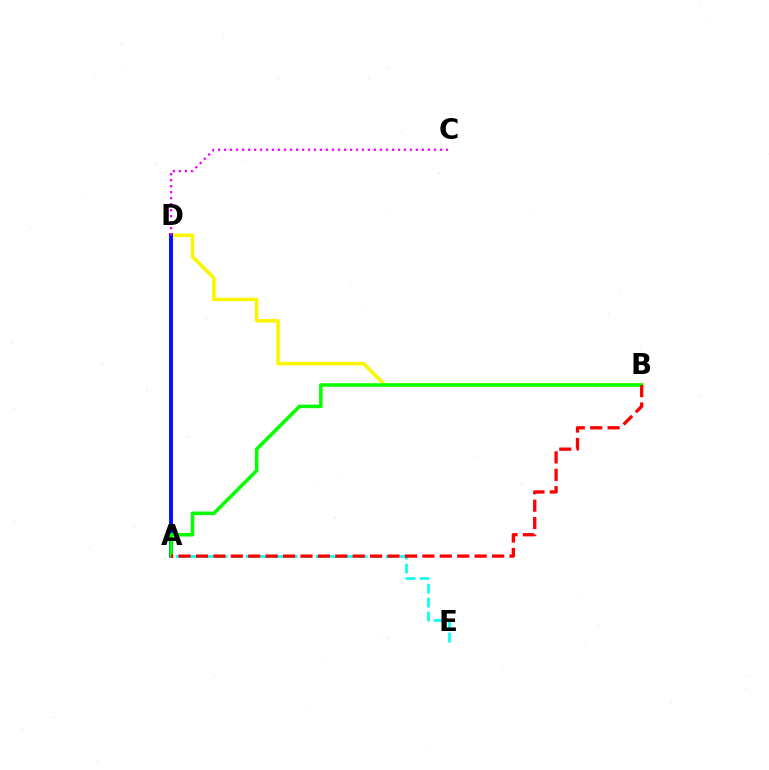{('A', 'E'): [{'color': '#00fff6', 'line_style': 'dashed', 'thickness': 1.9}], ('B', 'D'): [{'color': '#fcf500', 'line_style': 'solid', 'thickness': 2.56}], ('A', 'D'): [{'color': '#0010ff', 'line_style': 'solid', 'thickness': 2.81}], ('A', 'B'): [{'color': '#08ff00', 'line_style': 'solid', 'thickness': 2.55}, {'color': '#ff0000', 'line_style': 'dashed', 'thickness': 2.37}], ('C', 'D'): [{'color': '#ee00ff', 'line_style': 'dotted', 'thickness': 1.63}]}